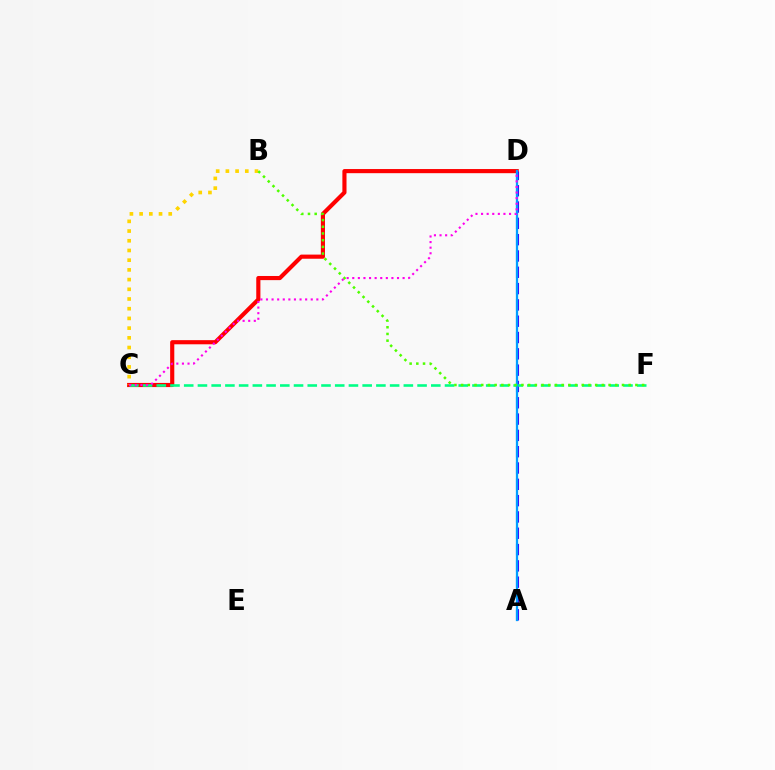{('C', 'D'): [{'color': '#ff0000', 'line_style': 'solid', 'thickness': 2.98}, {'color': '#ff00ed', 'line_style': 'dotted', 'thickness': 1.52}], ('A', 'D'): [{'color': '#3700ff', 'line_style': 'dashed', 'thickness': 2.22}, {'color': '#009eff', 'line_style': 'solid', 'thickness': 1.63}], ('C', 'F'): [{'color': '#00ff86', 'line_style': 'dashed', 'thickness': 1.86}], ('B', 'C'): [{'color': '#ffd500', 'line_style': 'dotted', 'thickness': 2.64}], ('B', 'F'): [{'color': '#4fff00', 'line_style': 'dotted', 'thickness': 1.82}]}